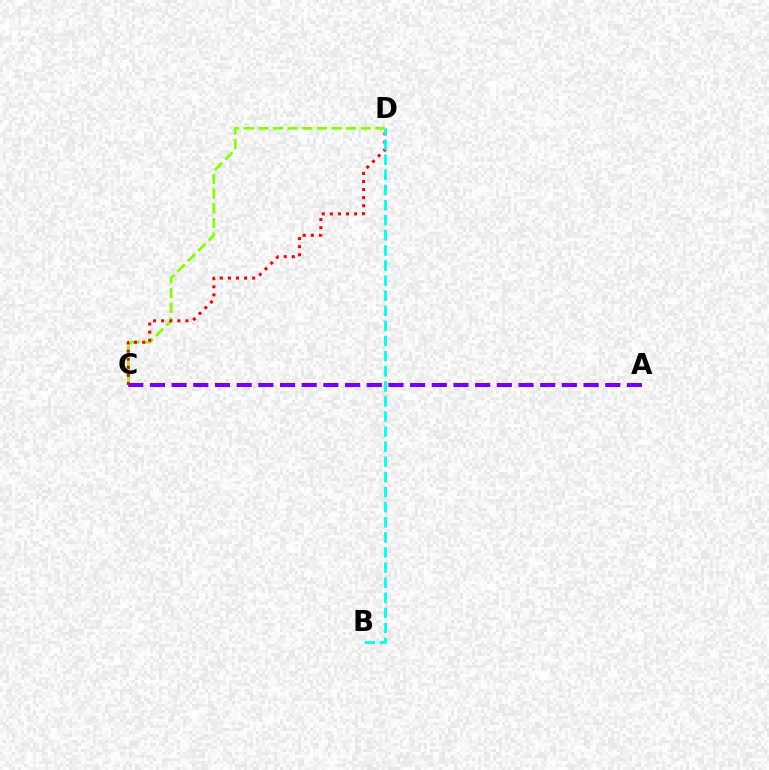{('C', 'D'): [{'color': '#84ff00', 'line_style': 'dashed', 'thickness': 1.99}, {'color': '#ff0000', 'line_style': 'dotted', 'thickness': 2.2}], ('A', 'C'): [{'color': '#7200ff', 'line_style': 'dashed', 'thickness': 2.95}], ('B', 'D'): [{'color': '#00fff6', 'line_style': 'dashed', 'thickness': 2.05}]}